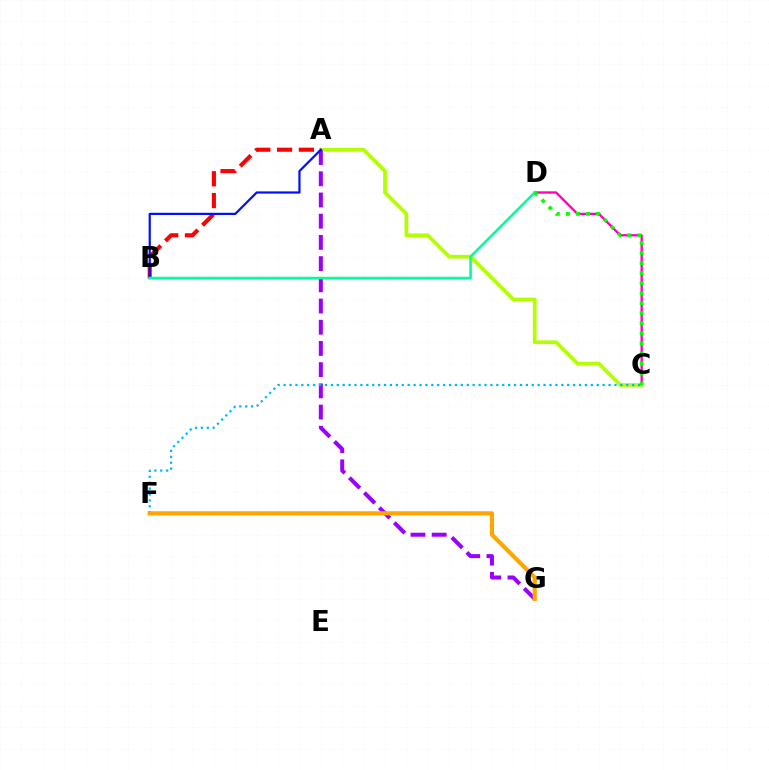{('C', 'D'): [{'color': '#ff00bd', 'line_style': 'solid', 'thickness': 1.68}, {'color': '#08ff00', 'line_style': 'dotted', 'thickness': 2.73}], ('A', 'C'): [{'color': '#b3ff00', 'line_style': 'solid', 'thickness': 2.68}], ('A', 'G'): [{'color': '#9b00ff', 'line_style': 'dashed', 'thickness': 2.88}], ('A', 'B'): [{'color': '#ff0000', 'line_style': 'dashed', 'thickness': 2.96}, {'color': '#0010ff', 'line_style': 'solid', 'thickness': 1.59}], ('C', 'F'): [{'color': '#00b5ff', 'line_style': 'dotted', 'thickness': 1.61}], ('B', 'D'): [{'color': '#00ff9d', 'line_style': 'solid', 'thickness': 1.86}], ('F', 'G'): [{'color': '#ffa500', 'line_style': 'solid', 'thickness': 2.99}]}